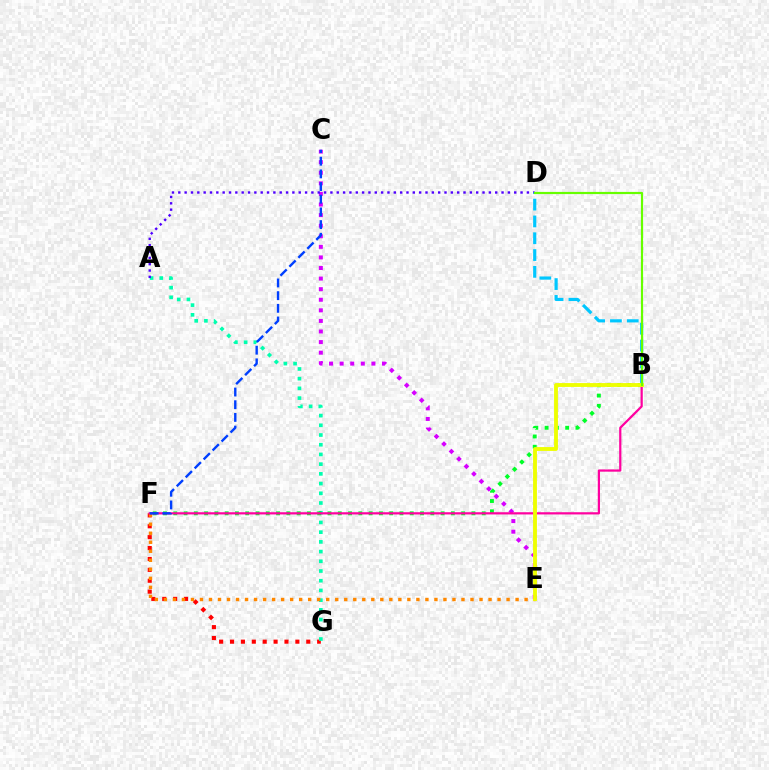{('C', 'E'): [{'color': '#d600ff', 'line_style': 'dotted', 'thickness': 2.88}], ('F', 'G'): [{'color': '#ff0000', 'line_style': 'dotted', 'thickness': 2.96}], ('A', 'G'): [{'color': '#00ffaf', 'line_style': 'dotted', 'thickness': 2.64}], ('B', 'F'): [{'color': '#00ff27', 'line_style': 'dotted', 'thickness': 2.79}, {'color': '#ff00a0', 'line_style': 'solid', 'thickness': 1.59}], ('A', 'D'): [{'color': '#4f00ff', 'line_style': 'dotted', 'thickness': 1.72}], ('E', 'F'): [{'color': '#ff8800', 'line_style': 'dotted', 'thickness': 2.45}], ('B', 'D'): [{'color': '#00c7ff', 'line_style': 'dashed', 'thickness': 2.28}, {'color': '#66ff00', 'line_style': 'solid', 'thickness': 1.57}], ('B', 'E'): [{'color': '#eeff00', 'line_style': 'solid', 'thickness': 2.77}], ('C', 'F'): [{'color': '#003fff', 'line_style': 'dashed', 'thickness': 1.72}]}